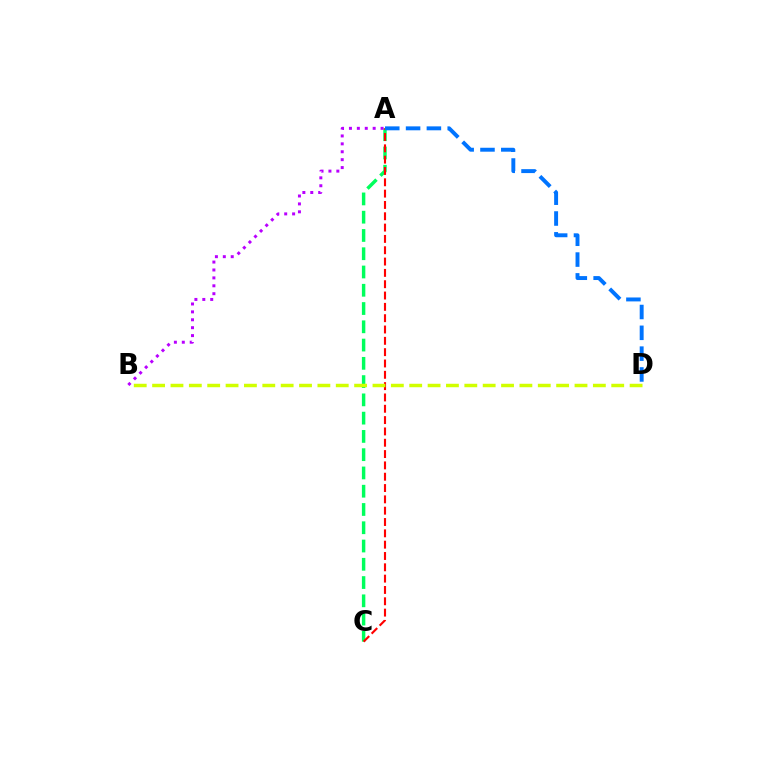{('A', 'C'): [{'color': '#00ff5c', 'line_style': 'dashed', 'thickness': 2.48}, {'color': '#ff0000', 'line_style': 'dashed', 'thickness': 1.54}], ('A', 'D'): [{'color': '#0074ff', 'line_style': 'dashed', 'thickness': 2.83}], ('A', 'B'): [{'color': '#b900ff', 'line_style': 'dotted', 'thickness': 2.15}], ('B', 'D'): [{'color': '#d1ff00', 'line_style': 'dashed', 'thickness': 2.49}]}